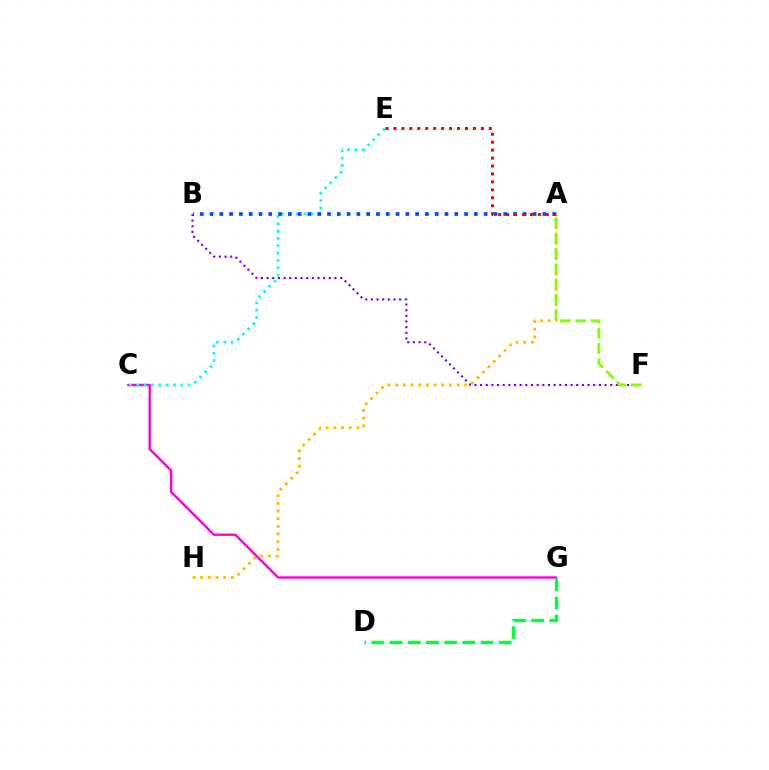{('B', 'F'): [{'color': '#7200ff', 'line_style': 'dotted', 'thickness': 1.54}], ('C', 'G'): [{'color': '#ff00cf', 'line_style': 'solid', 'thickness': 1.72}], ('C', 'E'): [{'color': '#00fff6', 'line_style': 'dotted', 'thickness': 1.99}], ('A', 'B'): [{'color': '#004bff', 'line_style': 'dotted', 'thickness': 2.66}], ('A', 'H'): [{'color': '#ffbd00', 'line_style': 'dotted', 'thickness': 2.08}], ('D', 'G'): [{'color': '#00ff39', 'line_style': 'dashed', 'thickness': 2.47}], ('A', 'F'): [{'color': '#84ff00', 'line_style': 'dashed', 'thickness': 2.08}], ('A', 'E'): [{'color': '#ff0000', 'line_style': 'dotted', 'thickness': 2.16}]}